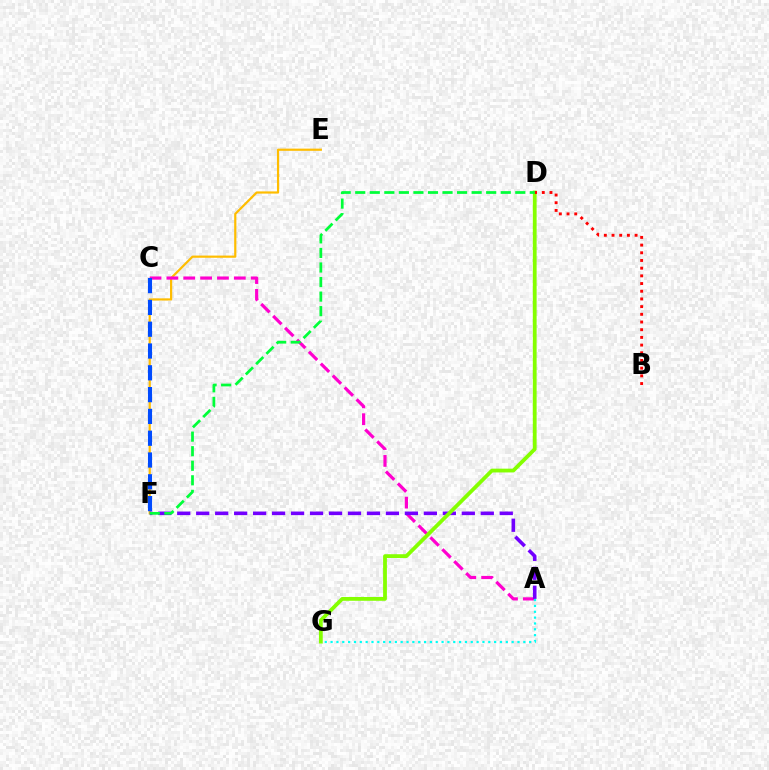{('E', 'F'): [{'color': '#ffbd00', 'line_style': 'solid', 'thickness': 1.58}], ('A', 'C'): [{'color': '#ff00cf', 'line_style': 'dashed', 'thickness': 2.29}], ('A', 'F'): [{'color': '#7200ff', 'line_style': 'dashed', 'thickness': 2.58}], ('D', 'G'): [{'color': '#84ff00', 'line_style': 'solid', 'thickness': 2.73}], ('B', 'D'): [{'color': '#ff0000', 'line_style': 'dotted', 'thickness': 2.09}], ('A', 'G'): [{'color': '#00fff6', 'line_style': 'dotted', 'thickness': 1.59}], ('D', 'F'): [{'color': '#00ff39', 'line_style': 'dashed', 'thickness': 1.98}], ('C', 'F'): [{'color': '#004bff', 'line_style': 'dashed', 'thickness': 2.96}]}